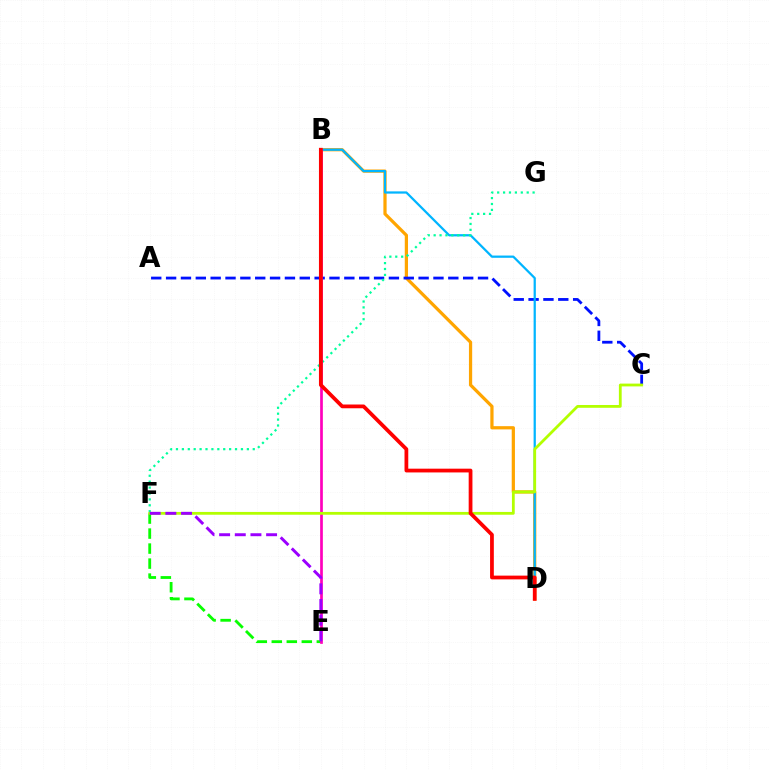{('B', 'D'): [{'color': '#ffa500', 'line_style': 'solid', 'thickness': 2.33}, {'color': '#00b5ff', 'line_style': 'solid', 'thickness': 1.62}, {'color': '#ff0000', 'line_style': 'solid', 'thickness': 2.71}], ('A', 'C'): [{'color': '#0010ff', 'line_style': 'dashed', 'thickness': 2.02}], ('F', 'G'): [{'color': '#00ff9d', 'line_style': 'dotted', 'thickness': 1.6}], ('E', 'F'): [{'color': '#08ff00', 'line_style': 'dashed', 'thickness': 2.04}, {'color': '#9b00ff', 'line_style': 'dashed', 'thickness': 2.13}], ('B', 'E'): [{'color': '#ff00bd', 'line_style': 'solid', 'thickness': 1.95}], ('C', 'F'): [{'color': '#b3ff00', 'line_style': 'solid', 'thickness': 2.01}]}